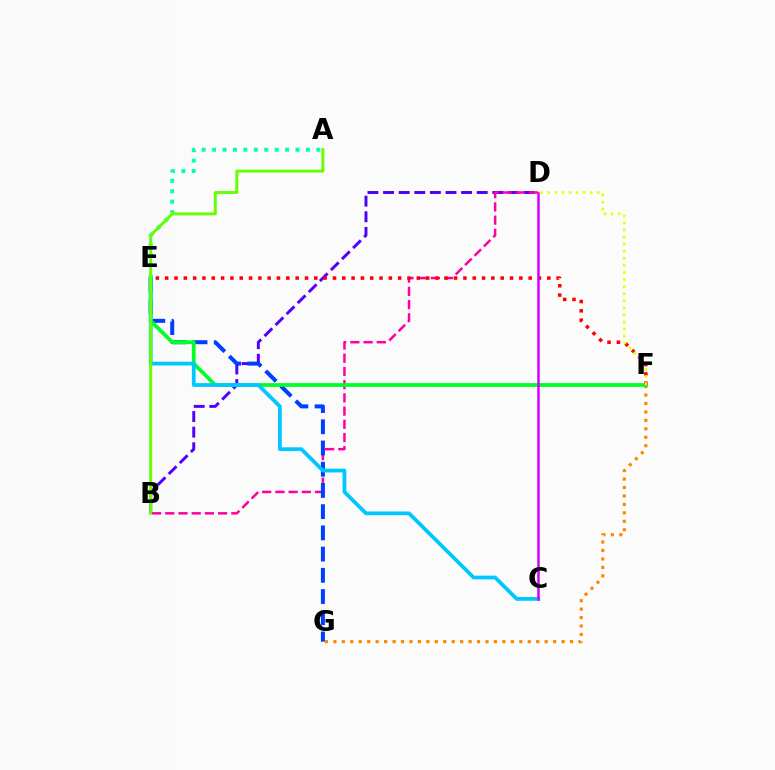{('A', 'E'): [{'color': '#00ffaf', 'line_style': 'dotted', 'thickness': 2.83}], ('B', 'D'): [{'color': '#4f00ff', 'line_style': 'dashed', 'thickness': 2.12}, {'color': '#ff00a0', 'line_style': 'dashed', 'thickness': 1.8}], ('F', 'G'): [{'color': '#ff8800', 'line_style': 'dotted', 'thickness': 2.3}], ('E', 'G'): [{'color': '#003fff', 'line_style': 'dashed', 'thickness': 2.88}], ('E', 'F'): [{'color': '#00ff27', 'line_style': 'solid', 'thickness': 2.7}, {'color': '#ff0000', 'line_style': 'dotted', 'thickness': 2.53}], ('C', 'E'): [{'color': '#00c7ff', 'line_style': 'solid', 'thickness': 2.71}], ('A', 'B'): [{'color': '#66ff00', 'line_style': 'solid', 'thickness': 2.12}], ('D', 'F'): [{'color': '#eeff00', 'line_style': 'dotted', 'thickness': 1.92}], ('C', 'D'): [{'color': '#d600ff', 'line_style': 'solid', 'thickness': 1.8}]}